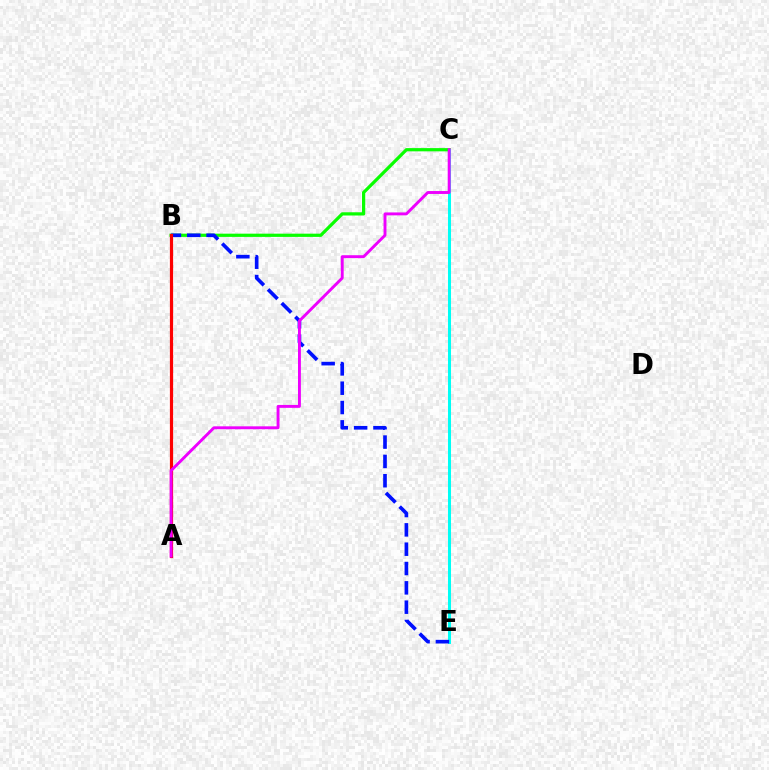{('B', 'C'): [{'color': '#08ff00', 'line_style': 'solid', 'thickness': 2.32}], ('A', 'B'): [{'color': '#fcf500', 'line_style': 'dashed', 'thickness': 1.9}, {'color': '#ff0000', 'line_style': 'solid', 'thickness': 2.31}], ('C', 'E'): [{'color': '#00fff6', 'line_style': 'solid', 'thickness': 2.17}], ('B', 'E'): [{'color': '#0010ff', 'line_style': 'dashed', 'thickness': 2.63}], ('A', 'C'): [{'color': '#ee00ff', 'line_style': 'solid', 'thickness': 2.09}]}